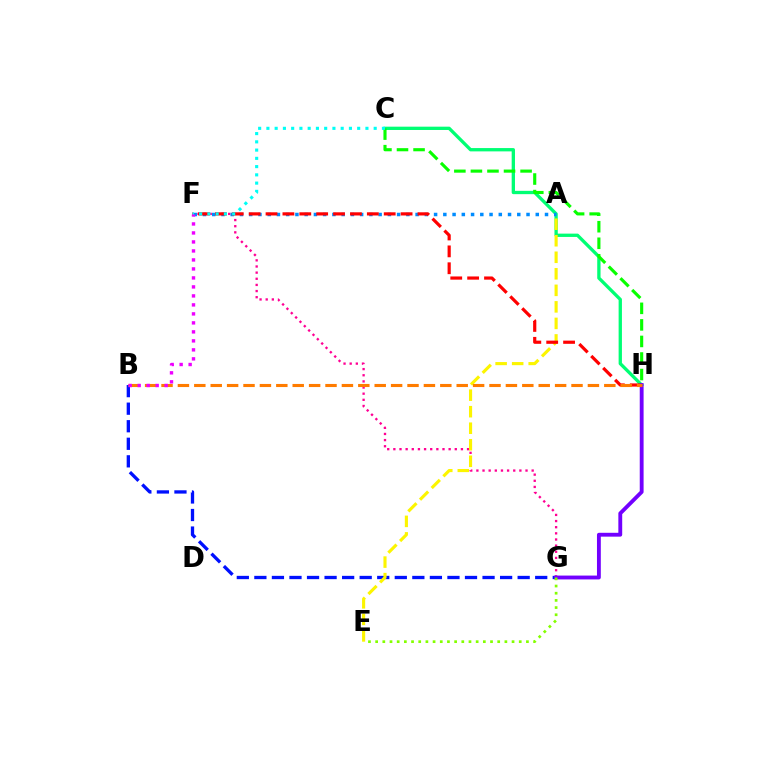{('B', 'G'): [{'color': '#0010ff', 'line_style': 'dashed', 'thickness': 2.38}], ('F', 'G'): [{'color': '#ff0094', 'line_style': 'dotted', 'thickness': 1.67}], ('C', 'H'): [{'color': '#00ff74', 'line_style': 'solid', 'thickness': 2.38}, {'color': '#08ff00', 'line_style': 'dashed', 'thickness': 2.25}], ('A', 'F'): [{'color': '#008cff', 'line_style': 'dotted', 'thickness': 2.51}], ('A', 'E'): [{'color': '#fcf500', 'line_style': 'dashed', 'thickness': 2.25}], ('F', 'H'): [{'color': '#ff0000', 'line_style': 'dashed', 'thickness': 2.29}], ('G', 'H'): [{'color': '#7200ff', 'line_style': 'solid', 'thickness': 2.77}], ('B', 'H'): [{'color': '#ff7c00', 'line_style': 'dashed', 'thickness': 2.23}], ('E', 'G'): [{'color': '#84ff00', 'line_style': 'dotted', 'thickness': 1.95}], ('C', 'F'): [{'color': '#00fff6', 'line_style': 'dotted', 'thickness': 2.24}], ('B', 'F'): [{'color': '#ee00ff', 'line_style': 'dotted', 'thickness': 2.44}]}